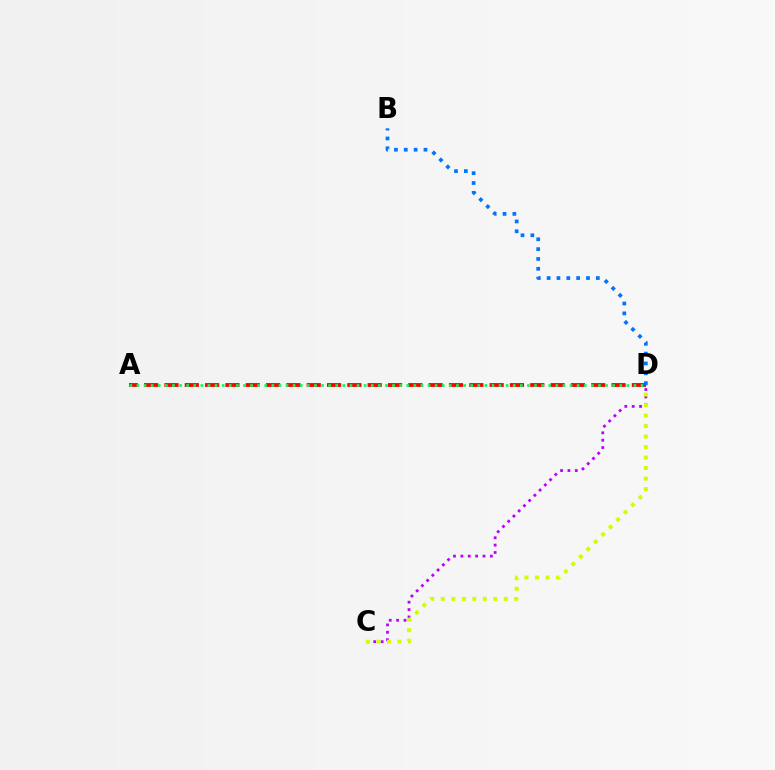{('C', 'D'): [{'color': '#b900ff', 'line_style': 'dotted', 'thickness': 2.0}, {'color': '#d1ff00', 'line_style': 'dotted', 'thickness': 2.85}], ('A', 'D'): [{'color': '#ff0000', 'line_style': 'dashed', 'thickness': 2.76}, {'color': '#00ff5c', 'line_style': 'dotted', 'thickness': 1.93}], ('B', 'D'): [{'color': '#0074ff', 'line_style': 'dotted', 'thickness': 2.67}]}